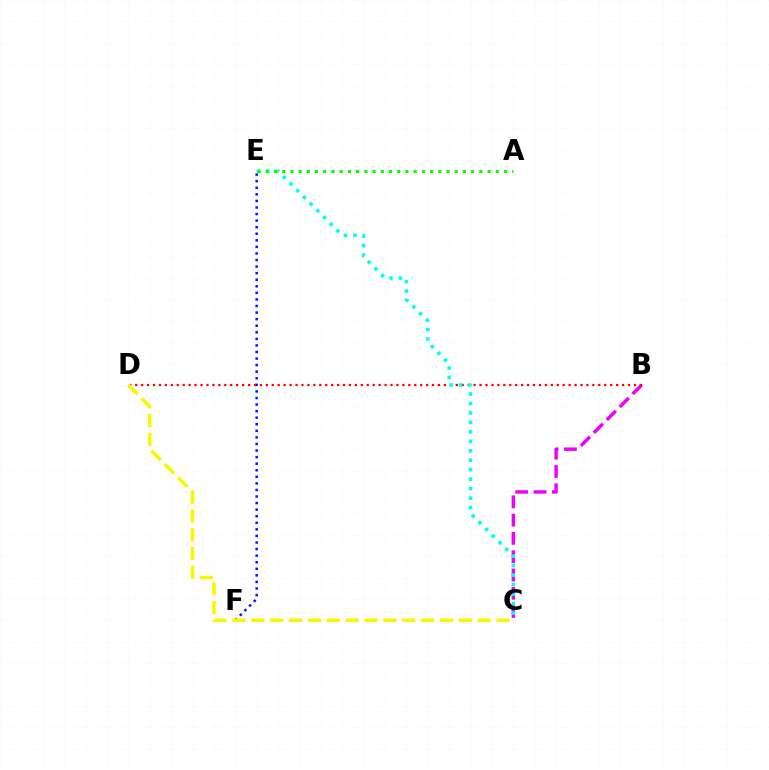{('E', 'F'): [{'color': '#0010ff', 'line_style': 'dotted', 'thickness': 1.78}], ('B', 'C'): [{'color': '#ee00ff', 'line_style': 'dashed', 'thickness': 2.48}], ('B', 'D'): [{'color': '#ff0000', 'line_style': 'dotted', 'thickness': 1.61}], ('C', 'E'): [{'color': '#00fff6', 'line_style': 'dotted', 'thickness': 2.57}], ('A', 'E'): [{'color': '#08ff00', 'line_style': 'dotted', 'thickness': 2.23}], ('C', 'D'): [{'color': '#fcf500', 'line_style': 'dashed', 'thickness': 2.56}]}